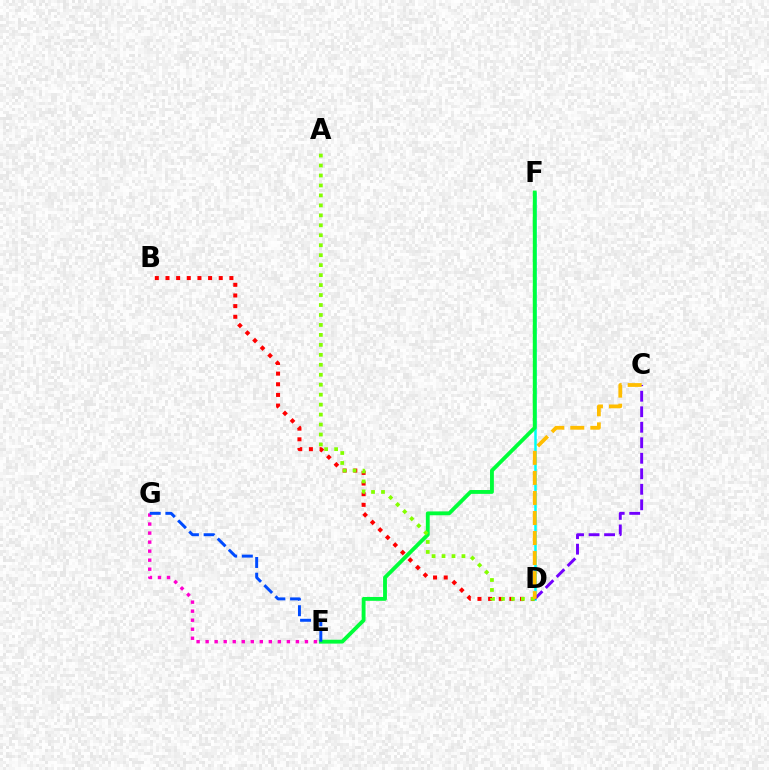{('B', 'D'): [{'color': '#ff0000', 'line_style': 'dotted', 'thickness': 2.89}], ('E', 'G'): [{'color': '#ff00cf', 'line_style': 'dotted', 'thickness': 2.45}, {'color': '#004bff', 'line_style': 'dashed', 'thickness': 2.13}], ('D', 'F'): [{'color': '#00fff6', 'line_style': 'solid', 'thickness': 1.8}], ('E', 'F'): [{'color': '#00ff39', 'line_style': 'solid', 'thickness': 2.77}], ('C', 'D'): [{'color': '#7200ff', 'line_style': 'dashed', 'thickness': 2.11}, {'color': '#ffbd00', 'line_style': 'dashed', 'thickness': 2.72}], ('A', 'D'): [{'color': '#84ff00', 'line_style': 'dotted', 'thickness': 2.71}]}